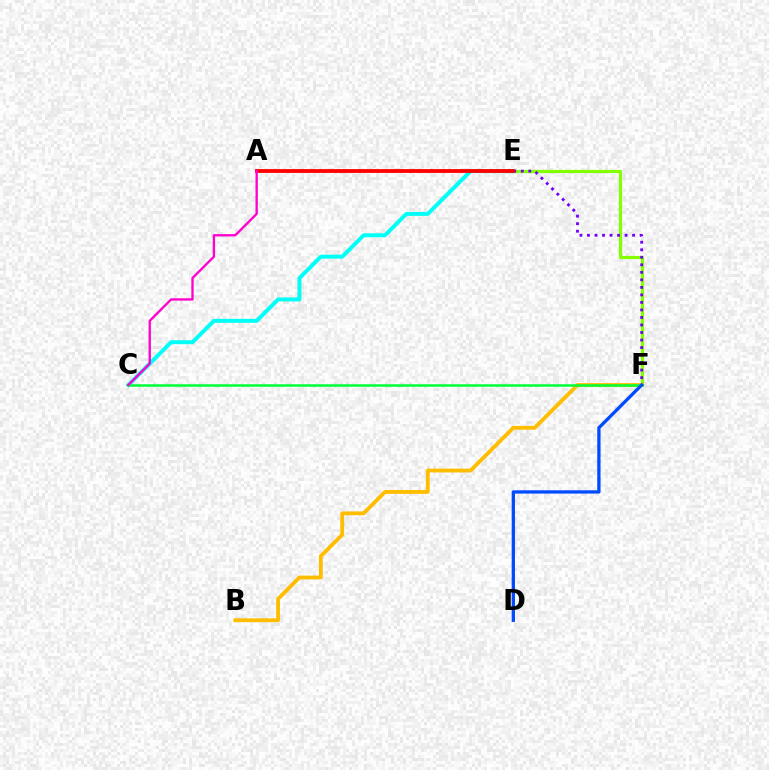{('E', 'F'): [{'color': '#84ff00', 'line_style': 'solid', 'thickness': 2.3}, {'color': '#7200ff', 'line_style': 'dotted', 'thickness': 2.04}], ('C', 'E'): [{'color': '#00fff6', 'line_style': 'solid', 'thickness': 2.85}], ('B', 'F'): [{'color': '#ffbd00', 'line_style': 'solid', 'thickness': 2.75}], ('C', 'F'): [{'color': '#00ff39', 'line_style': 'solid', 'thickness': 1.81}], ('D', 'F'): [{'color': '#004bff', 'line_style': 'solid', 'thickness': 2.37}], ('A', 'E'): [{'color': '#ff0000', 'line_style': 'solid', 'thickness': 2.75}], ('A', 'C'): [{'color': '#ff00cf', 'line_style': 'solid', 'thickness': 1.68}]}